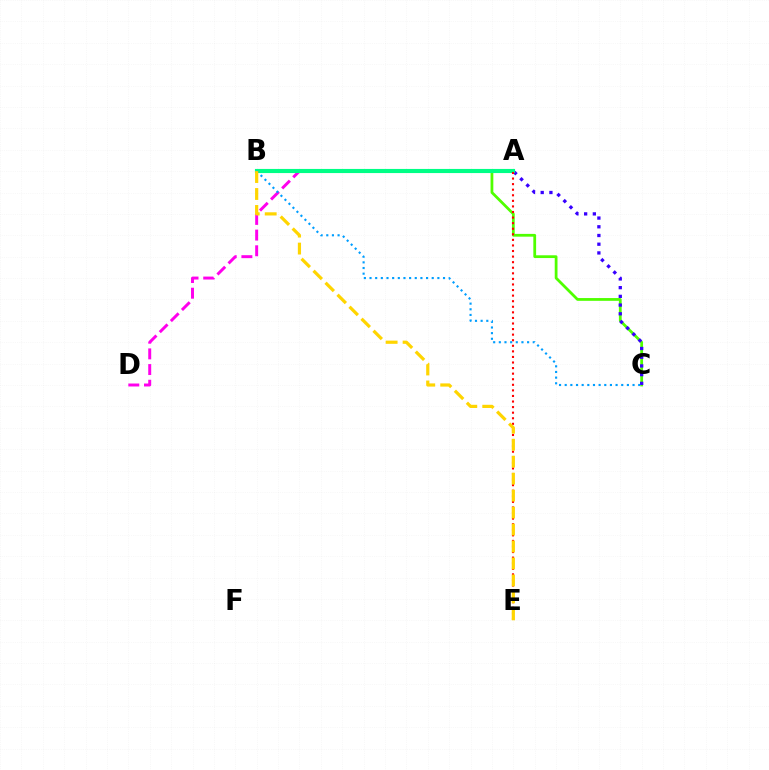{('B', 'C'): [{'color': '#4fff00', 'line_style': 'solid', 'thickness': 2.0}, {'color': '#3700ff', 'line_style': 'dotted', 'thickness': 2.37}, {'color': '#009eff', 'line_style': 'dotted', 'thickness': 1.54}], ('A', 'D'): [{'color': '#ff00ed', 'line_style': 'dashed', 'thickness': 2.13}], ('A', 'B'): [{'color': '#00ff86', 'line_style': 'solid', 'thickness': 2.97}], ('A', 'E'): [{'color': '#ff0000', 'line_style': 'dotted', 'thickness': 1.51}], ('B', 'E'): [{'color': '#ffd500', 'line_style': 'dashed', 'thickness': 2.3}]}